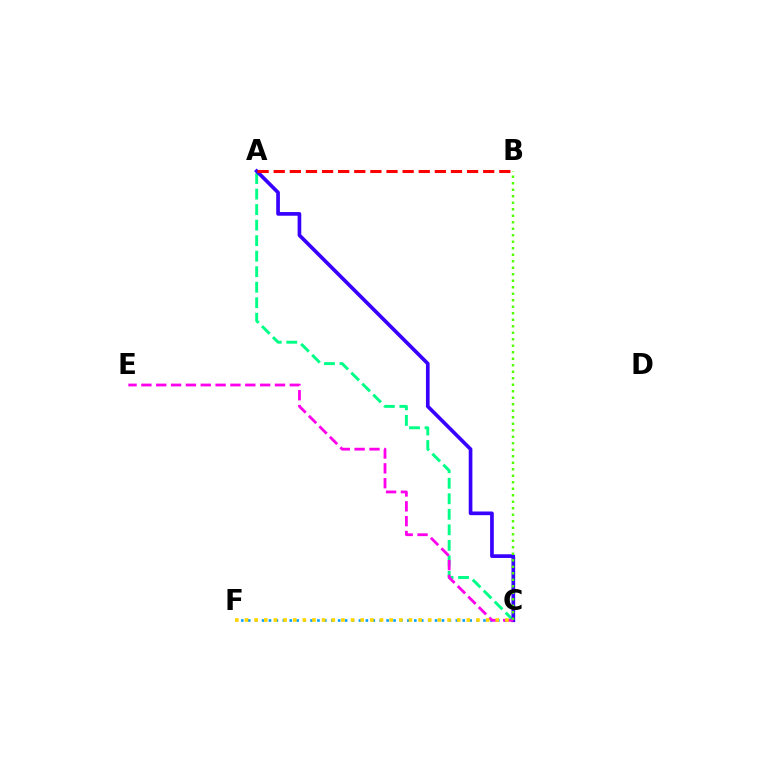{('A', 'C'): [{'color': '#00ff86', 'line_style': 'dashed', 'thickness': 2.11}, {'color': '#3700ff', 'line_style': 'solid', 'thickness': 2.64}], ('C', 'F'): [{'color': '#009eff', 'line_style': 'dotted', 'thickness': 1.88}, {'color': '#ffd500', 'line_style': 'dotted', 'thickness': 2.62}], ('C', 'E'): [{'color': '#ff00ed', 'line_style': 'dashed', 'thickness': 2.02}], ('A', 'B'): [{'color': '#ff0000', 'line_style': 'dashed', 'thickness': 2.19}], ('B', 'C'): [{'color': '#4fff00', 'line_style': 'dotted', 'thickness': 1.77}]}